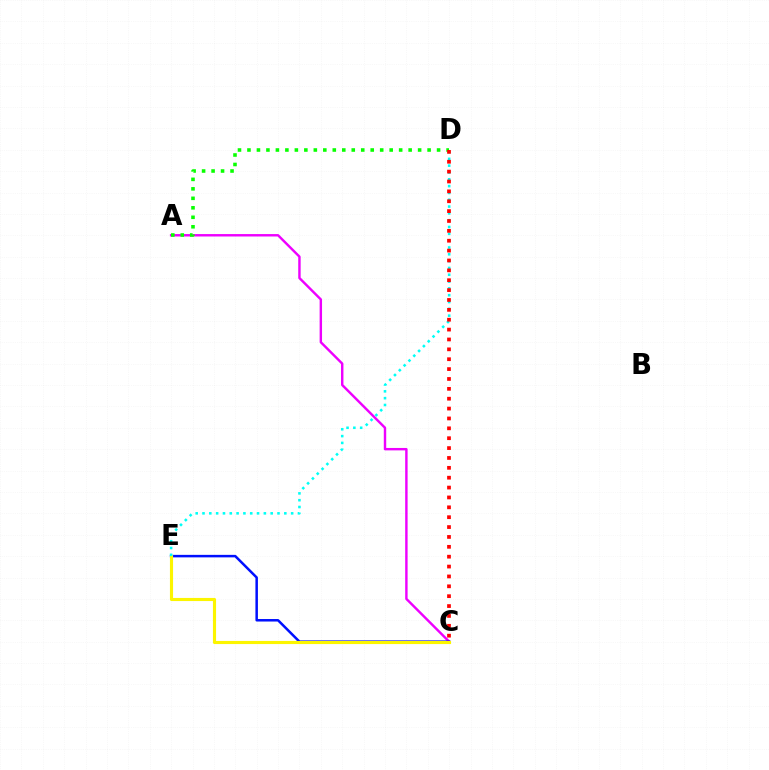{('A', 'C'): [{'color': '#ee00ff', 'line_style': 'solid', 'thickness': 1.74}], ('C', 'E'): [{'color': '#0010ff', 'line_style': 'solid', 'thickness': 1.8}, {'color': '#fcf500', 'line_style': 'solid', 'thickness': 2.25}], ('A', 'D'): [{'color': '#08ff00', 'line_style': 'dotted', 'thickness': 2.58}], ('D', 'E'): [{'color': '#00fff6', 'line_style': 'dotted', 'thickness': 1.85}], ('C', 'D'): [{'color': '#ff0000', 'line_style': 'dotted', 'thickness': 2.68}]}